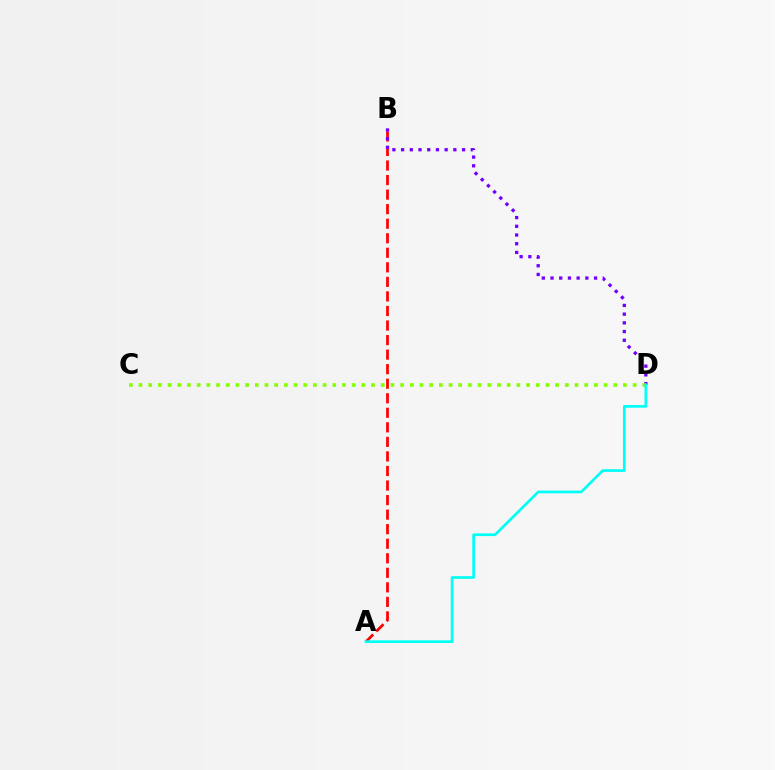{('A', 'B'): [{'color': '#ff0000', 'line_style': 'dashed', 'thickness': 1.98}], ('B', 'D'): [{'color': '#7200ff', 'line_style': 'dotted', 'thickness': 2.37}], ('C', 'D'): [{'color': '#84ff00', 'line_style': 'dotted', 'thickness': 2.63}], ('A', 'D'): [{'color': '#00fff6', 'line_style': 'solid', 'thickness': 1.93}]}